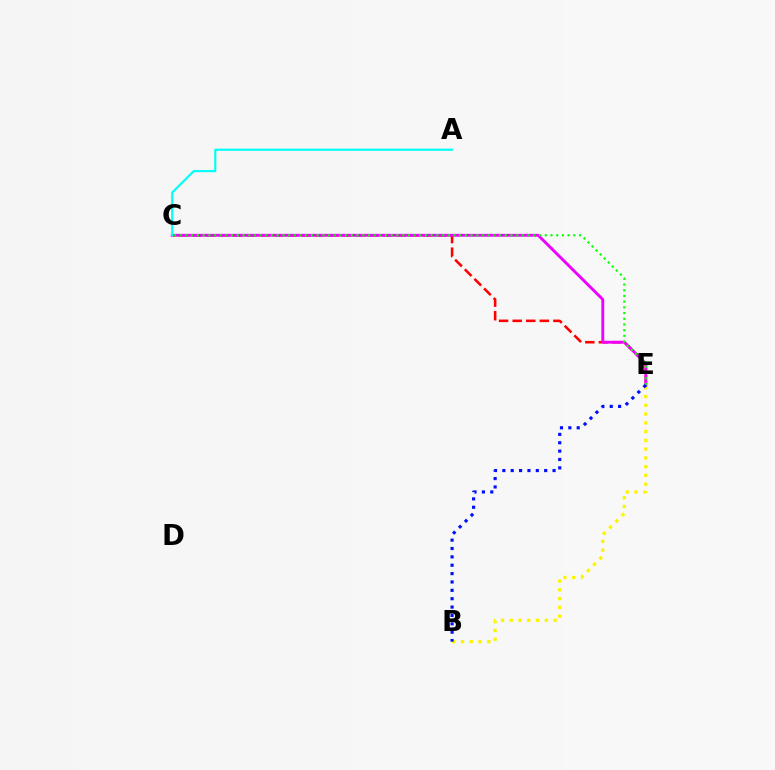{('C', 'E'): [{'color': '#ff0000', 'line_style': 'dashed', 'thickness': 1.84}, {'color': '#ee00ff', 'line_style': 'solid', 'thickness': 2.07}, {'color': '#08ff00', 'line_style': 'dotted', 'thickness': 1.55}], ('B', 'E'): [{'color': '#fcf500', 'line_style': 'dotted', 'thickness': 2.38}, {'color': '#0010ff', 'line_style': 'dotted', 'thickness': 2.27}], ('A', 'C'): [{'color': '#00fff6', 'line_style': 'solid', 'thickness': 1.55}]}